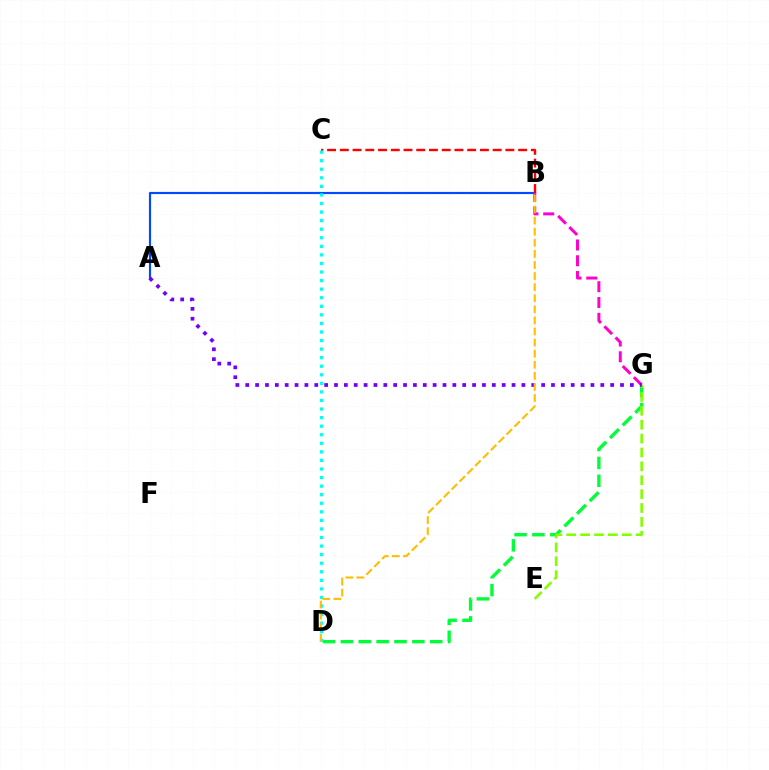{('A', 'B'): [{'color': '#004bff', 'line_style': 'solid', 'thickness': 1.56}], ('B', 'G'): [{'color': '#ff00cf', 'line_style': 'dashed', 'thickness': 2.14}], ('B', 'C'): [{'color': '#ff0000', 'line_style': 'dashed', 'thickness': 1.73}], ('D', 'G'): [{'color': '#00ff39', 'line_style': 'dashed', 'thickness': 2.43}], ('E', 'G'): [{'color': '#84ff00', 'line_style': 'dashed', 'thickness': 1.89}], ('C', 'D'): [{'color': '#00fff6', 'line_style': 'dotted', 'thickness': 2.33}], ('A', 'G'): [{'color': '#7200ff', 'line_style': 'dotted', 'thickness': 2.68}], ('B', 'D'): [{'color': '#ffbd00', 'line_style': 'dashed', 'thickness': 1.51}]}